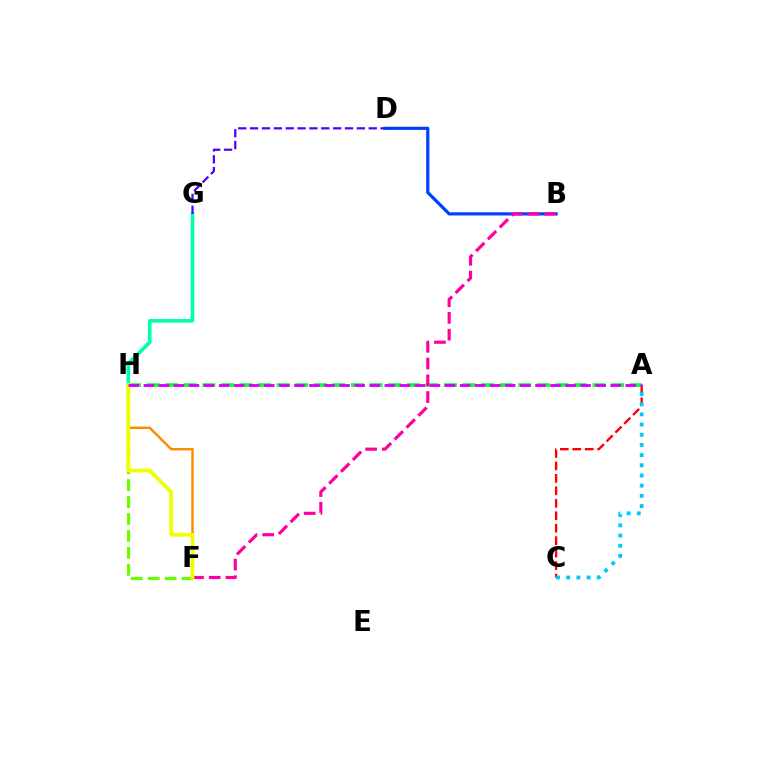{('B', 'D'): [{'color': '#003fff', 'line_style': 'solid', 'thickness': 2.29}], ('A', 'C'): [{'color': '#ff0000', 'line_style': 'dashed', 'thickness': 1.69}, {'color': '#00c7ff', 'line_style': 'dotted', 'thickness': 2.77}], ('G', 'H'): [{'color': '#00ffaf', 'line_style': 'solid', 'thickness': 2.62}], ('A', 'H'): [{'color': '#00ff27', 'line_style': 'dashed', 'thickness': 2.52}, {'color': '#d600ff', 'line_style': 'dashed', 'thickness': 2.05}], ('F', 'H'): [{'color': '#ff8800', 'line_style': 'solid', 'thickness': 1.74}, {'color': '#66ff00', 'line_style': 'dashed', 'thickness': 2.3}, {'color': '#eeff00', 'line_style': 'solid', 'thickness': 2.73}], ('B', 'F'): [{'color': '#ff00a0', 'line_style': 'dashed', 'thickness': 2.28}], ('D', 'G'): [{'color': '#4f00ff', 'line_style': 'dashed', 'thickness': 1.61}]}